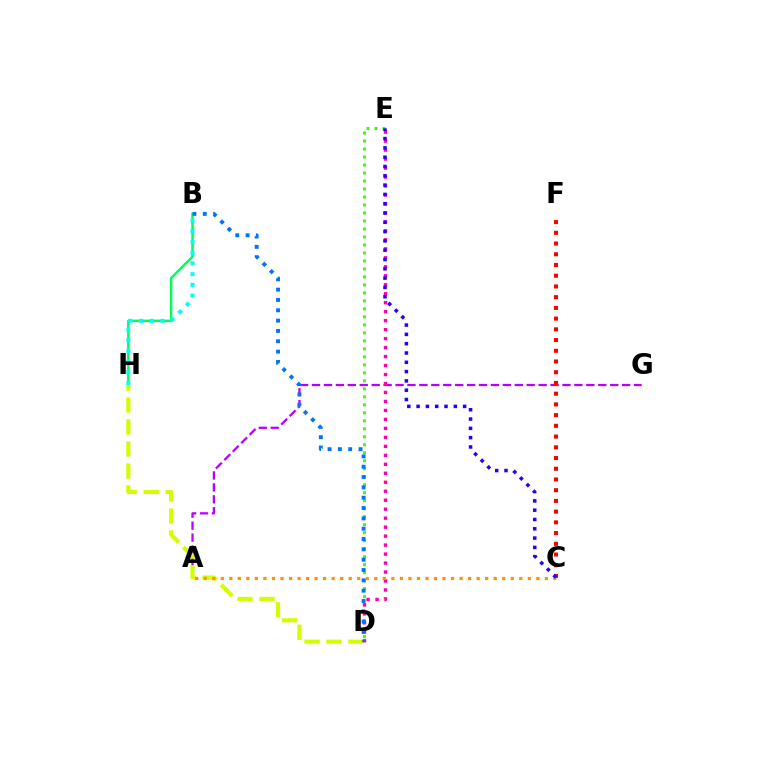{('B', 'H'): [{'color': '#00ff5c', 'line_style': 'solid', 'thickness': 1.79}, {'color': '#00fff6', 'line_style': 'dotted', 'thickness': 2.91}], ('A', 'G'): [{'color': '#b900ff', 'line_style': 'dashed', 'thickness': 1.62}], ('D', 'E'): [{'color': '#3dff00', 'line_style': 'dotted', 'thickness': 2.17}, {'color': '#ff00ac', 'line_style': 'dotted', 'thickness': 2.44}], ('D', 'H'): [{'color': '#d1ff00', 'line_style': 'dashed', 'thickness': 2.98}], ('C', 'F'): [{'color': '#ff0000', 'line_style': 'dotted', 'thickness': 2.91}], ('A', 'C'): [{'color': '#ff9400', 'line_style': 'dotted', 'thickness': 2.32}], ('B', 'D'): [{'color': '#0074ff', 'line_style': 'dotted', 'thickness': 2.81}], ('C', 'E'): [{'color': '#2500ff', 'line_style': 'dotted', 'thickness': 2.53}]}